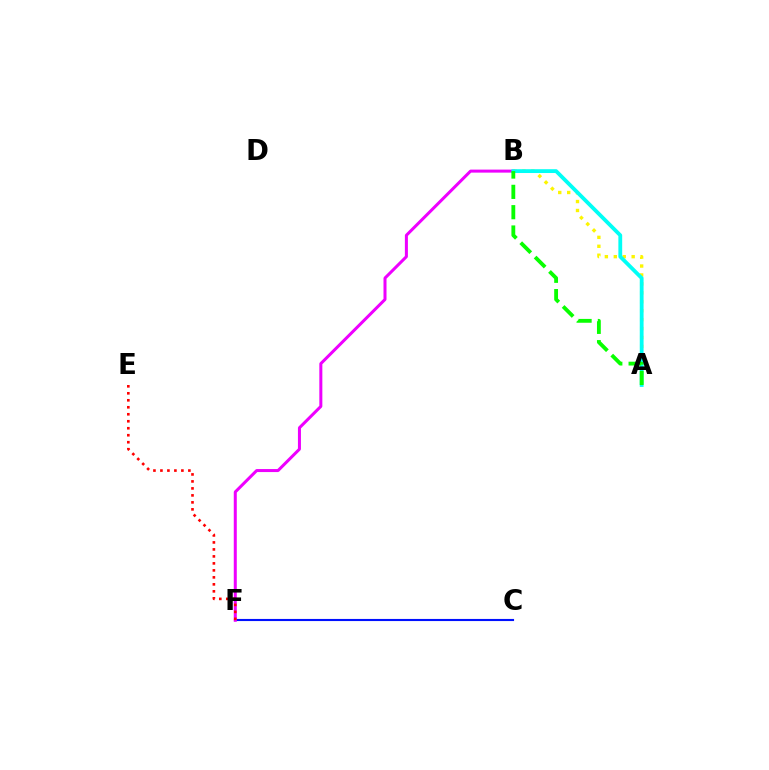{('A', 'B'): [{'color': '#fcf500', 'line_style': 'dotted', 'thickness': 2.43}, {'color': '#00fff6', 'line_style': 'solid', 'thickness': 2.74}, {'color': '#08ff00', 'line_style': 'dashed', 'thickness': 2.76}], ('C', 'F'): [{'color': '#0010ff', 'line_style': 'solid', 'thickness': 1.52}], ('B', 'F'): [{'color': '#ee00ff', 'line_style': 'solid', 'thickness': 2.17}], ('E', 'F'): [{'color': '#ff0000', 'line_style': 'dotted', 'thickness': 1.9}]}